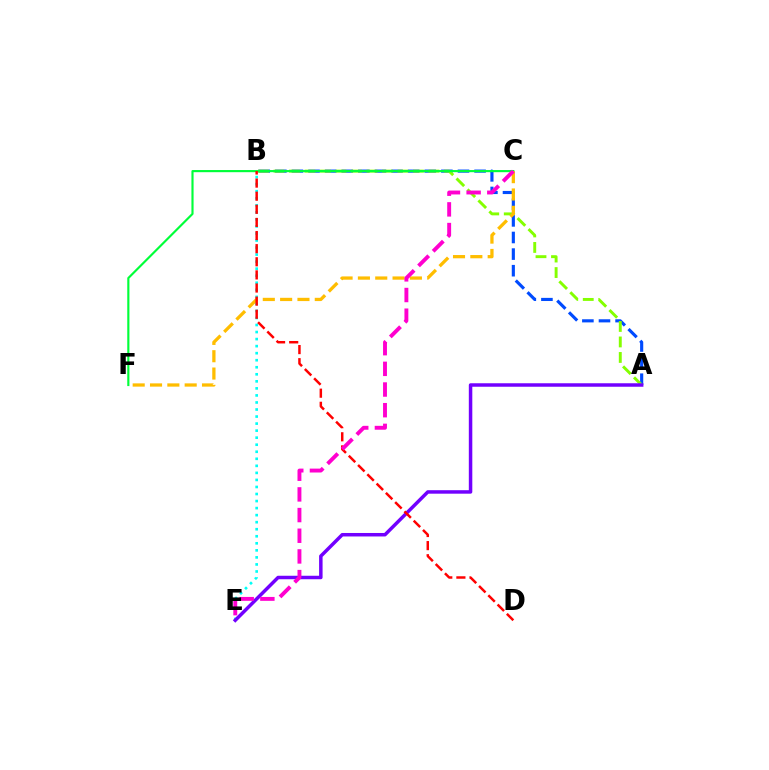{('A', 'B'): [{'color': '#004bff', 'line_style': 'dashed', 'thickness': 2.26}, {'color': '#84ff00', 'line_style': 'dashed', 'thickness': 2.11}], ('B', 'E'): [{'color': '#00fff6', 'line_style': 'dotted', 'thickness': 1.91}], ('A', 'E'): [{'color': '#7200ff', 'line_style': 'solid', 'thickness': 2.51}], ('C', 'F'): [{'color': '#00ff39', 'line_style': 'solid', 'thickness': 1.55}, {'color': '#ffbd00', 'line_style': 'dashed', 'thickness': 2.35}], ('B', 'D'): [{'color': '#ff0000', 'line_style': 'dashed', 'thickness': 1.78}], ('C', 'E'): [{'color': '#ff00cf', 'line_style': 'dashed', 'thickness': 2.81}]}